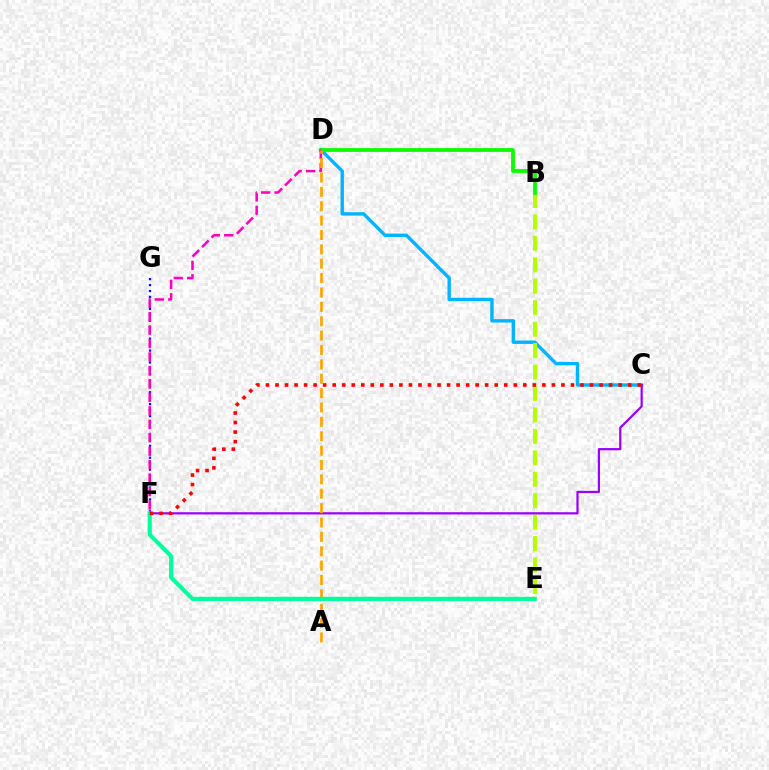{('F', 'G'): [{'color': '#0010ff', 'line_style': 'dotted', 'thickness': 1.62}], ('C', 'D'): [{'color': '#00b5ff', 'line_style': 'solid', 'thickness': 2.44}], ('B', 'E'): [{'color': '#b3ff00', 'line_style': 'dashed', 'thickness': 2.91}], ('B', 'D'): [{'color': '#08ff00', 'line_style': 'solid', 'thickness': 2.73}], ('D', 'F'): [{'color': '#ff00bd', 'line_style': 'dashed', 'thickness': 1.83}], ('C', 'F'): [{'color': '#9b00ff', 'line_style': 'solid', 'thickness': 1.6}, {'color': '#ff0000', 'line_style': 'dotted', 'thickness': 2.59}], ('A', 'D'): [{'color': '#ffa500', 'line_style': 'dashed', 'thickness': 1.95}], ('E', 'F'): [{'color': '#00ff9d', 'line_style': 'solid', 'thickness': 2.99}]}